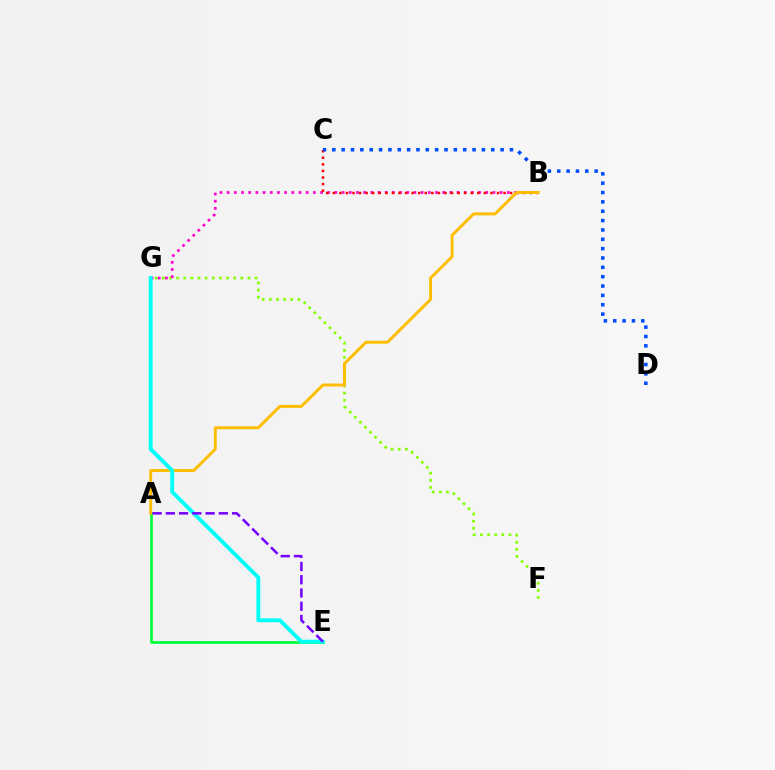{('F', 'G'): [{'color': '#84ff00', 'line_style': 'dotted', 'thickness': 1.94}], ('A', 'E'): [{'color': '#00ff39', 'line_style': 'solid', 'thickness': 1.95}, {'color': '#7200ff', 'line_style': 'dashed', 'thickness': 1.8}], ('B', 'G'): [{'color': '#ff00cf', 'line_style': 'dotted', 'thickness': 1.95}], ('B', 'C'): [{'color': '#ff0000', 'line_style': 'dotted', 'thickness': 1.78}], ('A', 'B'): [{'color': '#ffbd00', 'line_style': 'solid', 'thickness': 2.11}], ('C', 'D'): [{'color': '#004bff', 'line_style': 'dotted', 'thickness': 2.54}], ('E', 'G'): [{'color': '#00fff6', 'line_style': 'solid', 'thickness': 2.77}]}